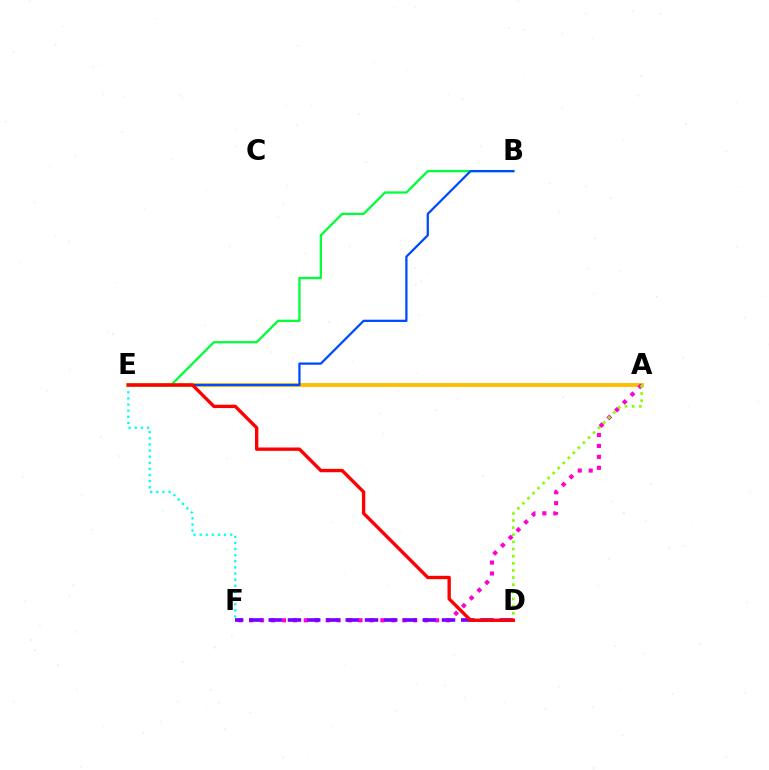{('A', 'E'): [{'color': '#ffbd00', 'line_style': 'solid', 'thickness': 2.77}], ('B', 'E'): [{'color': '#00ff39', 'line_style': 'solid', 'thickness': 1.65}, {'color': '#004bff', 'line_style': 'solid', 'thickness': 1.63}], ('A', 'F'): [{'color': '#ff00cf', 'line_style': 'dotted', 'thickness': 2.97}], ('A', 'D'): [{'color': '#84ff00', 'line_style': 'dotted', 'thickness': 1.94}], ('E', 'F'): [{'color': '#00fff6', 'line_style': 'dotted', 'thickness': 1.66}], ('D', 'F'): [{'color': '#7200ff', 'line_style': 'dashed', 'thickness': 2.62}], ('D', 'E'): [{'color': '#ff0000', 'line_style': 'solid', 'thickness': 2.42}]}